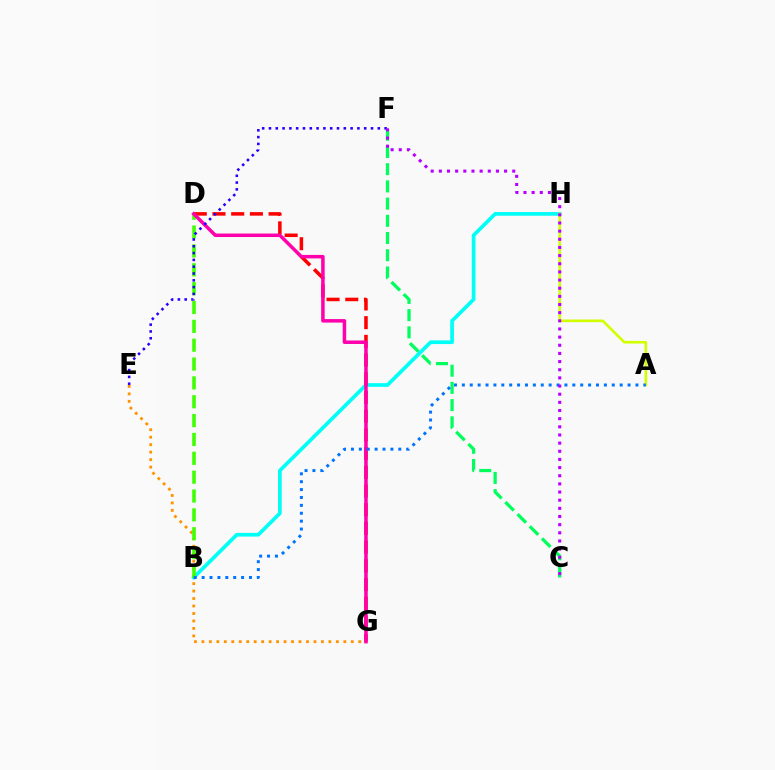{('C', 'F'): [{'color': '#00ff5c', 'line_style': 'dashed', 'thickness': 2.34}, {'color': '#b900ff', 'line_style': 'dotted', 'thickness': 2.22}], ('E', 'G'): [{'color': '#ff9400', 'line_style': 'dotted', 'thickness': 2.03}], ('B', 'H'): [{'color': '#00fff6', 'line_style': 'solid', 'thickness': 2.66}], ('D', 'G'): [{'color': '#ff0000', 'line_style': 'dashed', 'thickness': 2.54}, {'color': '#ff00ac', 'line_style': 'solid', 'thickness': 2.52}], ('B', 'D'): [{'color': '#3dff00', 'line_style': 'dashed', 'thickness': 2.56}], ('A', 'H'): [{'color': '#d1ff00', 'line_style': 'solid', 'thickness': 1.9}], ('A', 'B'): [{'color': '#0074ff', 'line_style': 'dotted', 'thickness': 2.14}], ('E', 'F'): [{'color': '#2500ff', 'line_style': 'dotted', 'thickness': 1.85}]}